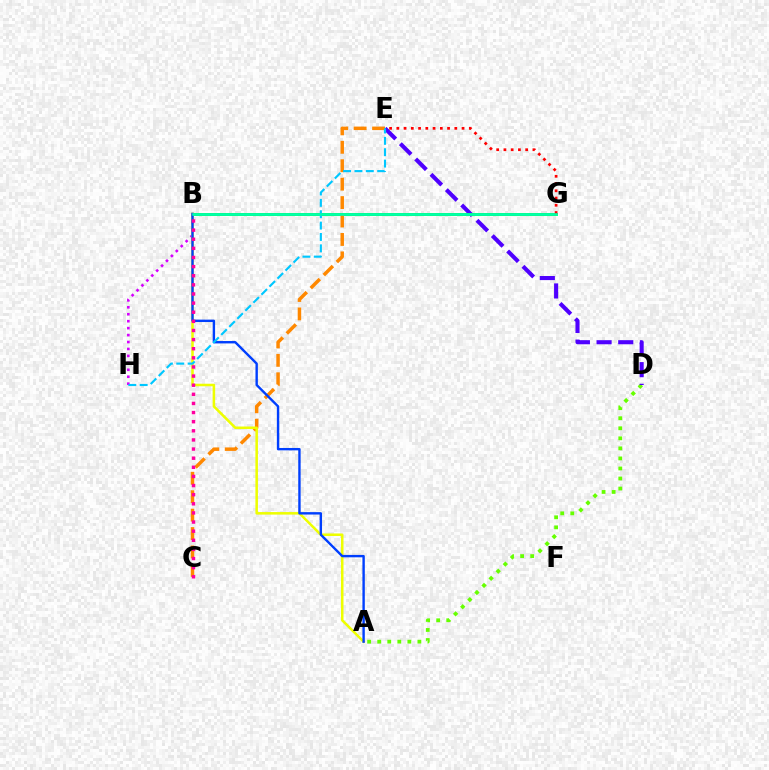{('B', 'H'): [{'color': '#d600ff', 'line_style': 'dotted', 'thickness': 1.89}], ('A', 'D'): [{'color': '#66ff00', 'line_style': 'dotted', 'thickness': 2.73}], ('D', 'E'): [{'color': '#4f00ff', 'line_style': 'dashed', 'thickness': 2.94}], ('B', 'G'): [{'color': '#00ff27', 'line_style': 'solid', 'thickness': 2.02}, {'color': '#00ffaf', 'line_style': 'solid', 'thickness': 1.83}], ('C', 'E'): [{'color': '#ff8800', 'line_style': 'dashed', 'thickness': 2.5}], ('E', 'G'): [{'color': '#ff0000', 'line_style': 'dotted', 'thickness': 1.97}], ('A', 'B'): [{'color': '#eeff00', 'line_style': 'solid', 'thickness': 1.83}, {'color': '#003fff', 'line_style': 'solid', 'thickness': 1.73}], ('E', 'H'): [{'color': '#00c7ff', 'line_style': 'dashed', 'thickness': 1.54}], ('B', 'C'): [{'color': '#ff00a0', 'line_style': 'dotted', 'thickness': 2.48}]}